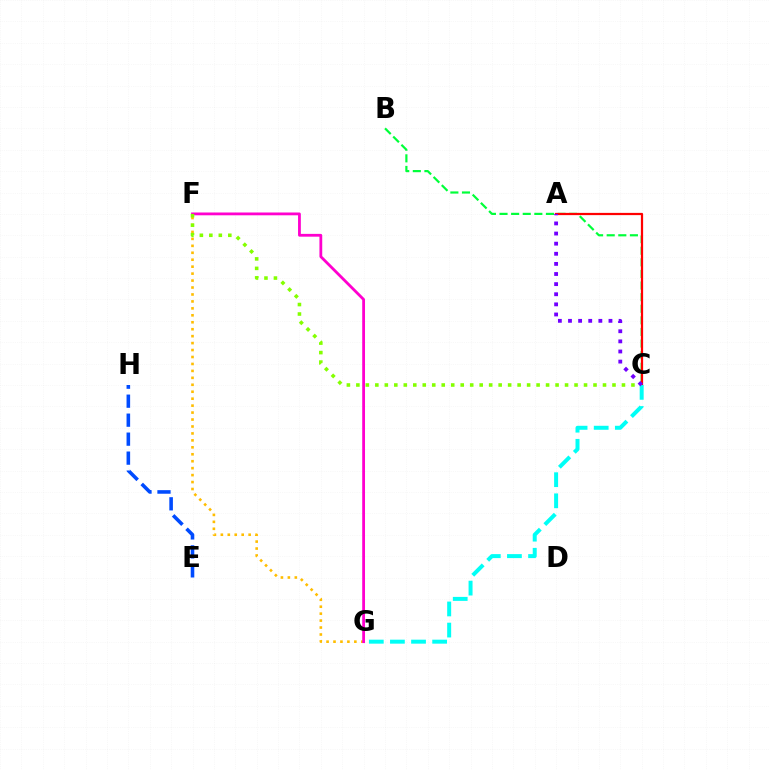{('E', 'H'): [{'color': '#004bff', 'line_style': 'dashed', 'thickness': 2.58}], ('F', 'G'): [{'color': '#ffbd00', 'line_style': 'dotted', 'thickness': 1.89}, {'color': '#ff00cf', 'line_style': 'solid', 'thickness': 2.01}], ('B', 'C'): [{'color': '#00ff39', 'line_style': 'dashed', 'thickness': 1.58}], ('A', 'C'): [{'color': '#ff0000', 'line_style': 'solid', 'thickness': 1.61}, {'color': '#7200ff', 'line_style': 'dotted', 'thickness': 2.75}], ('C', 'F'): [{'color': '#84ff00', 'line_style': 'dotted', 'thickness': 2.58}], ('C', 'G'): [{'color': '#00fff6', 'line_style': 'dashed', 'thickness': 2.87}]}